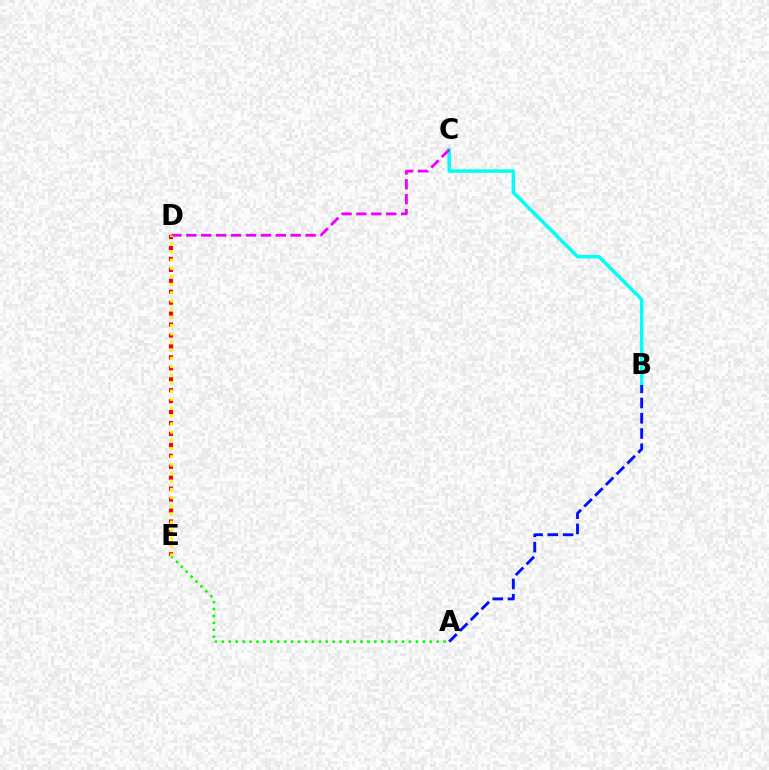{('B', 'C'): [{'color': '#00fff6', 'line_style': 'solid', 'thickness': 2.5}], ('A', 'E'): [{'color': '#08ff00', 'line_style': 'dotted', 'thickness': 1.88}], ('C', 'D'): [{'color': '#ee00ff', 'line_style': 'dashed', 'thickness': 2.03}], ('D', 'E'): [{'color': '#ff0000', 'line_style': 'dotted', 'thickness': 2.97}, {'color': '#fcf500', 'line_style': 'dotted', 'thickness': 2.23}], ('A', 'B'): [{'color': '#0010ff', 'line_style': 'dashed', 'thickness': 2.07}]}